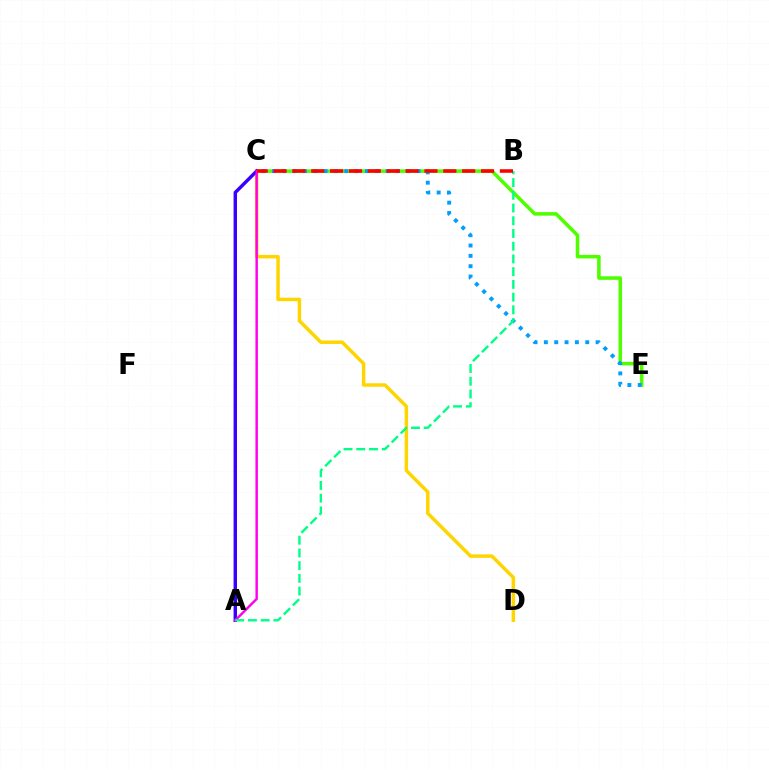{('C', 'E'): [{'color': '#4fff00', 'line_style': 'solid', 'thickness': 2.55}, {'color': '#009eff', 'line_style': 'dotted', 'thickness': 2.81}], ('C', 'D'): [{'color': '#ffd500', 'line_style': 'solid', 'thickness': 2.5}], ('A', 'C'): [{'color': '#3700ff', 'line_style': 'solid', 'thickness': 2.47}, {'color': '#ff00ed', 'line_style': 'solid', 'thickness': 1.76}], ('A', 'B'): [{'color': '#00ff86', 'line_style': 'dashed', 'thickness': 1.73}], ('B', 'C'): [{'color': '#ff0000', 'line_style': 'dashed', 'thickness': 2.56}]}